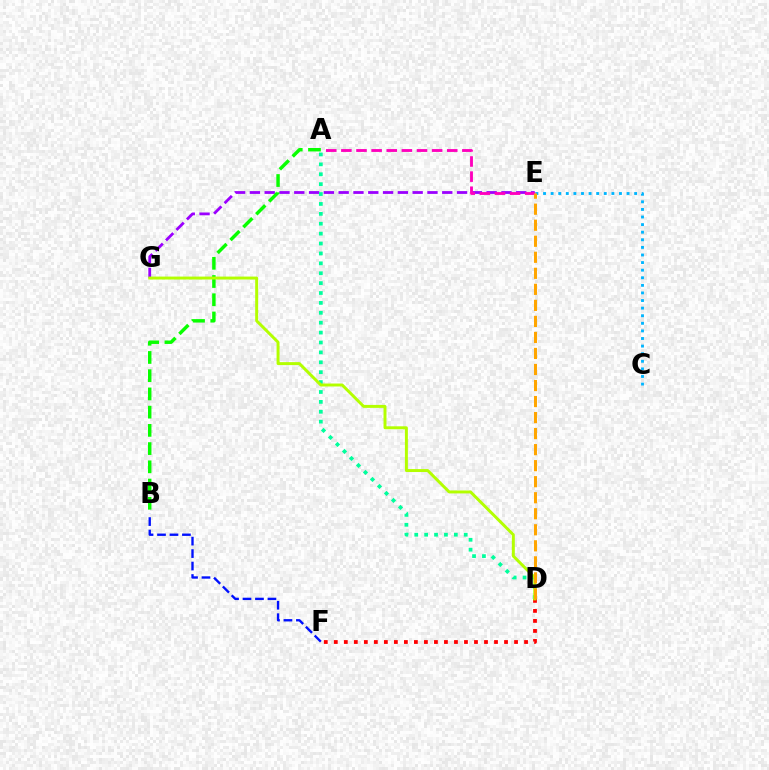{('B', 'F'): [{'color': '#0010ff', 'line_style': 'dashed', 'thickness': 1.69}], ('D', 'F'): [{'color': '#ff0000', 'line_style': 'dotted', 'thickness': 2.72}], ('E', 'G'): [{'color': '#9b00ff', 'line_style': 'dashed', 'thickness': 2.01}], ('A', 'B'): [{'color': '#08ff00', 'line_style': 'dashed', 'thickness': 2.48}], ('A', 'D'): [{'color': '#00ff9d', 'line_style': 'dotted', 'thickness': 2.69}], ('D', 'G'): [{'color': '#b3ff00', 'line_style': 'solid', 'thickness': 2.13}], ('A', 'E'): [{'color': '#ff00bd', 'line_style': 'dashed', 'thickness': 2.05}], ('C', 'E'): [{'color': '#00b5ff', 'line_style': 'dotted', 'thickness': 2.06}], ('D', 'E'): [{'color': '#ffa500', 'line_style': 'dashed', 'thickness': 2.18}]}